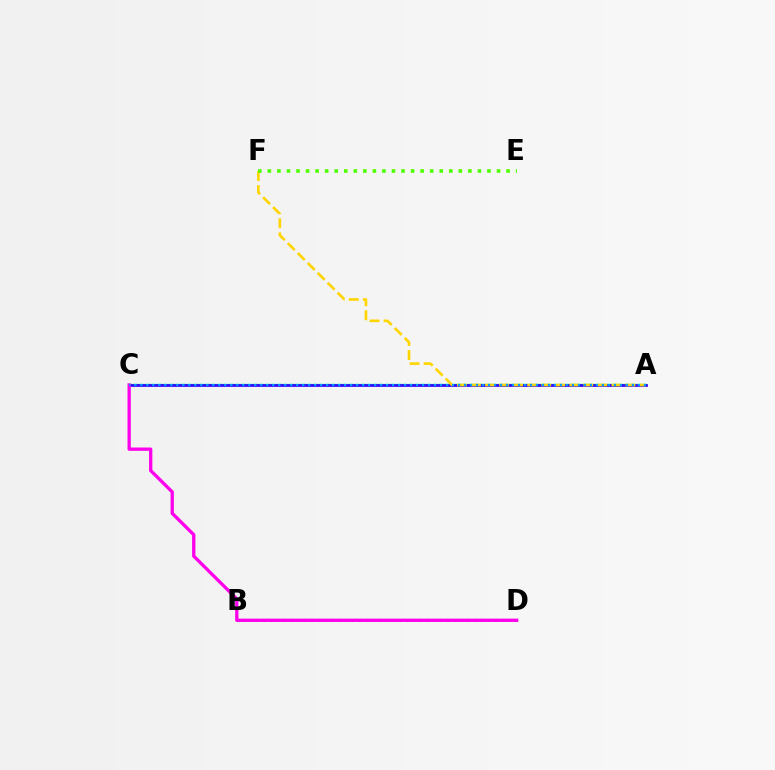{('A', 'C'): [{'color': '#00ff86', 'line_style': 'solid', 'thickness': 1.64}, {'color': '#3700ff', 'line_style': 'solid', 'thickness': 1.94}, {'color': '#009eff', 'line_style': 'dotted', 'thickness': 1.63}], ('B', 'D'): [{'color': '#ff0000', 'line_style': 'dotted', 'thickness': 1.85}], ('C', 'D'): [{'color': '#ff00ed', 'line_style': 'solid', 'thickness': 2.38}], ('A', 'F'): [{'color': '#ffd500', 'line_style': 'dashed', 'thickness': 1.91}], ('E', 'F'): [{'color': '#4fff00', 'line_style': 'dotted', 'thickness': 2.59}]}